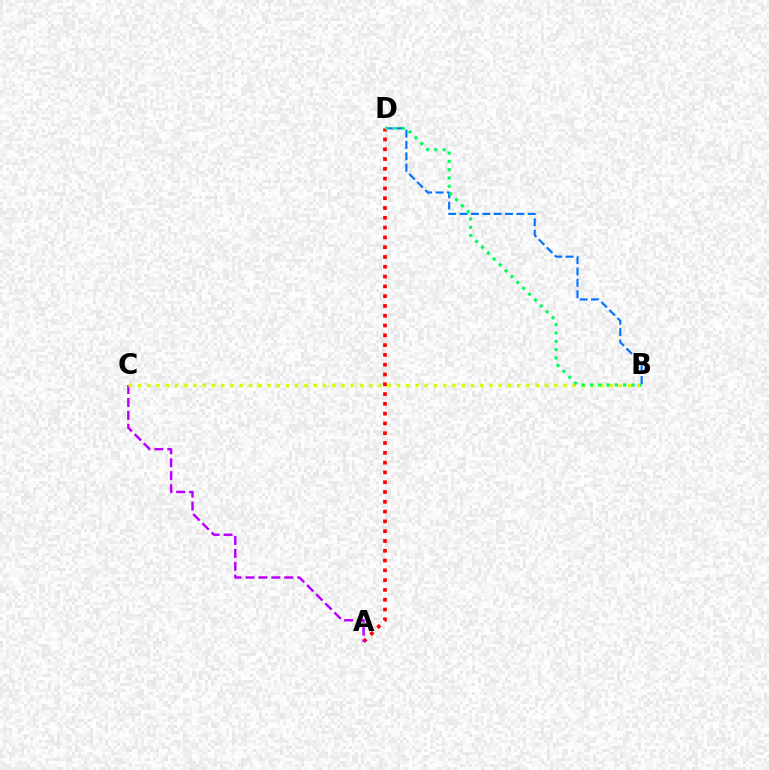{('A', 'D'): [{'color': '#ff0000', 'line_style': 'dotted', 'thickness': 2.66}], ('A', 'C'): [{'color': '#b900ff', 'line_style': 'dashed', 'thickness': 1.76}], ('B', 'C'): [{'color': '#d1ff00', 'line_style': 'dotted', 'thickness': 2.51}], ('B', 'D'): [{'color': '#0074ff', 'line_style': 'dashed', 'thickness': 1.54}, {'color': '#00ff5c', 'line_style': 'dotted', 'thickness': 2.26}]}